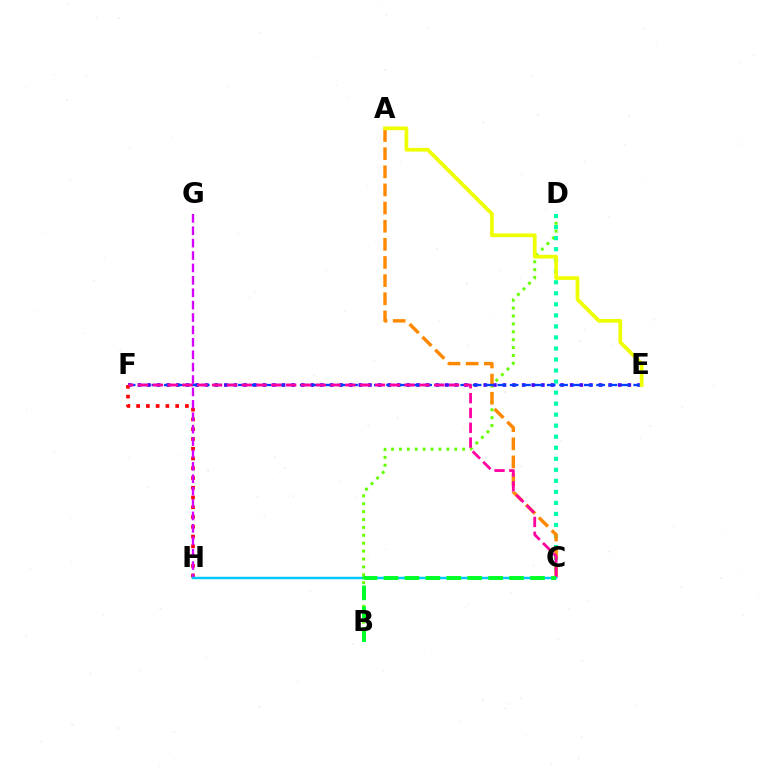{('B', 'D'): [{'color': '#66ff00', 'line_style': 'dotted', 'thickness': 2.14}], ('C', 'D'): [{'color': '#00ffaf', 'line_style': 'dotted', 'thickness': 3.0}], ('E', 'F'): [{'color': '#4f00ff', 'line_style': 'dotted', 'thickness': 2.61}, {'color': '#003fff', 'line_style': 'dashed', 'thickness': 1.68}], ('A', 'C'): [{'color': '#ff8800', 'line_style': 'dashed', 'thickness': 2.46}], ('F', 'H'): [{'color': '#ff0000', 'line_style': 'dotted', 'thickness': 2.65}], ('G', 'H'): [{'color': '#d600ff', 'line_style': 'dashed', 'thickness': 1.68}], ('C', 'F'): [{'color': '#ff00a0', 'line_style': 'dashed', 'thickness': 2.01}], ('C', 'H'): [{'color': '#00c7ff', 'line_style': 'solid', 'thickness': 1.76}], ('B', 'C'): [{'color': '#00ff27', 'line_style': 'dashed', 'thickness': 2.84}], ('A', 'E'): [{'color': '#eeff00', 'line_style': 'solid', 'thickness': 2.68}]}